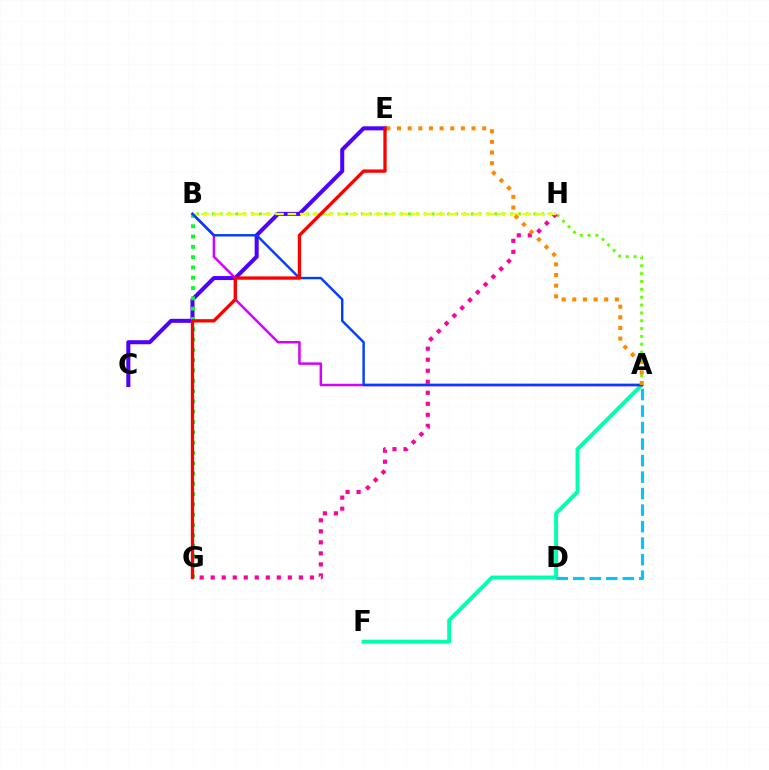{('A', 'B'): [{'color': '#66ff00', 'line_style': 'dotted', 'thickness': 2.13}, {'color': '#d600ff', 'line_style': 'solid', 'thickness': 1.79}, {'color': '#003fff', 'line_style': 'solid', 'thickness': 1.74}], ('C', 'E'): [{'color': '#4f00ff', 'line_style': 'solid', 'thickness': 2.91}], ('A', 'F'): [{'color': '#00ffaf', 'line_style': 'solid', 'thickness': 2.84}], ('G', 'H'): [{'color': '#ff00a0', 'line_style': 'dotted', 'thickness': 2.99}], ('A', 'D'): [{'color': '#00c7ff', 'line_style': 'dashed', 'thickness': 2.24}], ('B', 'H'): [{'color': '#eeff00', 'line_style': 'dashed', 'thickness': 1.68}], ('B', 'G'): [{'color': '#00ff27', 'line_style': 'dotted', 'thickness': 2.8}], ('A', 'E'): [{'color': '#ff8800', 'line_style': 'dotted', 'thickness': 2.89}], ('E', 'G'): [{'color': '#ff0000', 'line_style': 'solid', 'thickness': 2.39}]}